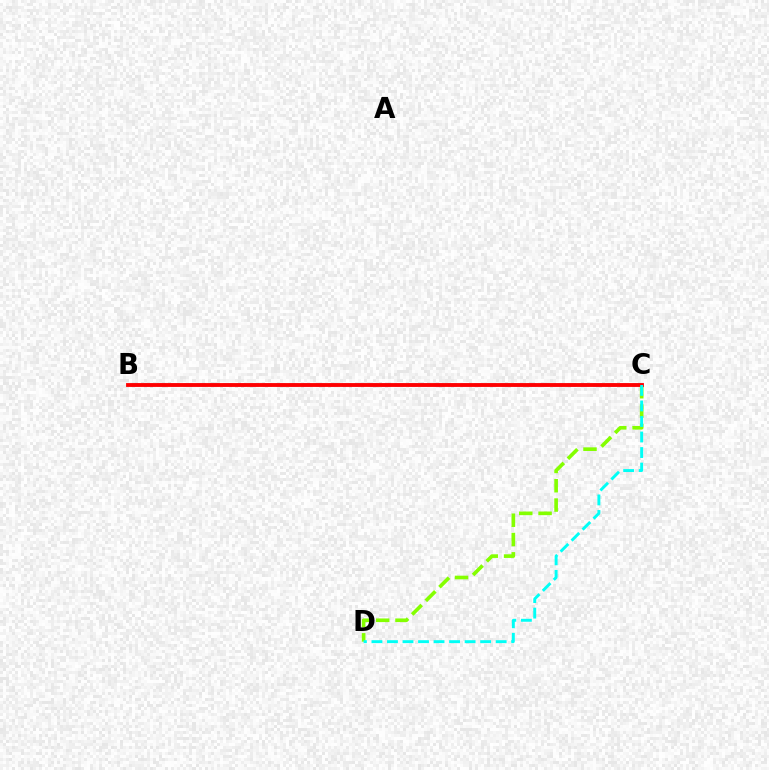{('B', 'C'): [{'color': '#7200ff', 'line_style': 'dashed', 'thickness': 1.8}, {'color': '#ff0000', 'line_style': 'solid', 'thickness': 2.76}], ('C', 'D'): [{'color': '#84ff00', 'line_style': 'dashed', 'thickness': 2.62}, {'color': '#00fff6', 'line_style': 'dashed', 'thickness': 2.11}]}